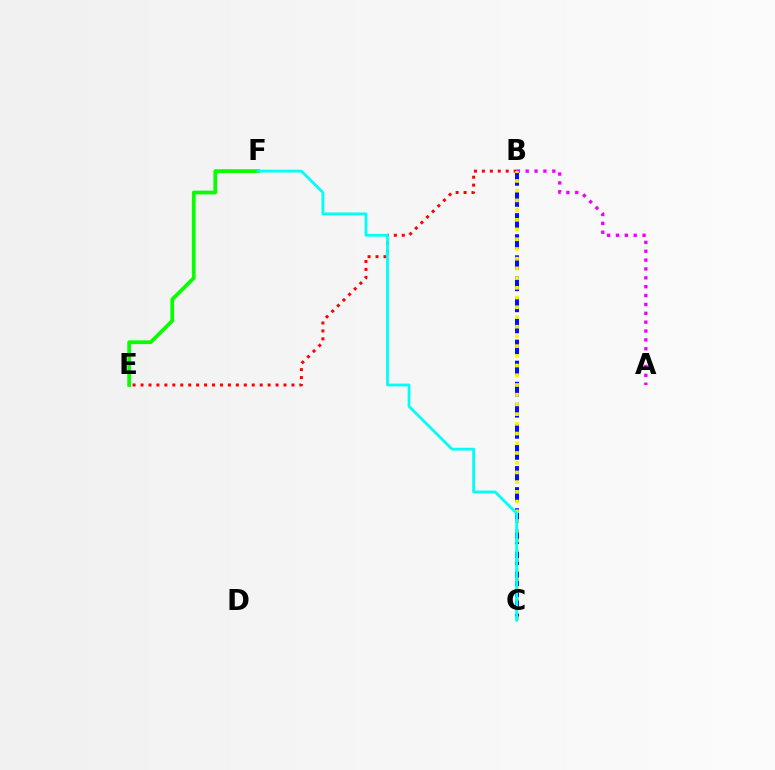{('B', 'E'): [{'color': '#ff0000', 'line_style': 'dotted', 'thickness': 2.16}], ('A', 'B'): [{'color': '#ee00ff', 'line_style': 'dotted', 'thickness': 2.41}], ('B', 'C'): [{'color': '#0010ff', 'line_style': 'dashed', 'thickness': 2.86}, {'color': '#fcf500', 'line_style': 'dotted', 'thickness': 2.64}], ('E', 'F'): [{'color': '#08ff00', 'line_style': 'solid', 'thickness': 2.7}], ('C', 'F'): [{'color': '#00fff6', 'line_style': 'solid', 'thickness': 2.03}]}